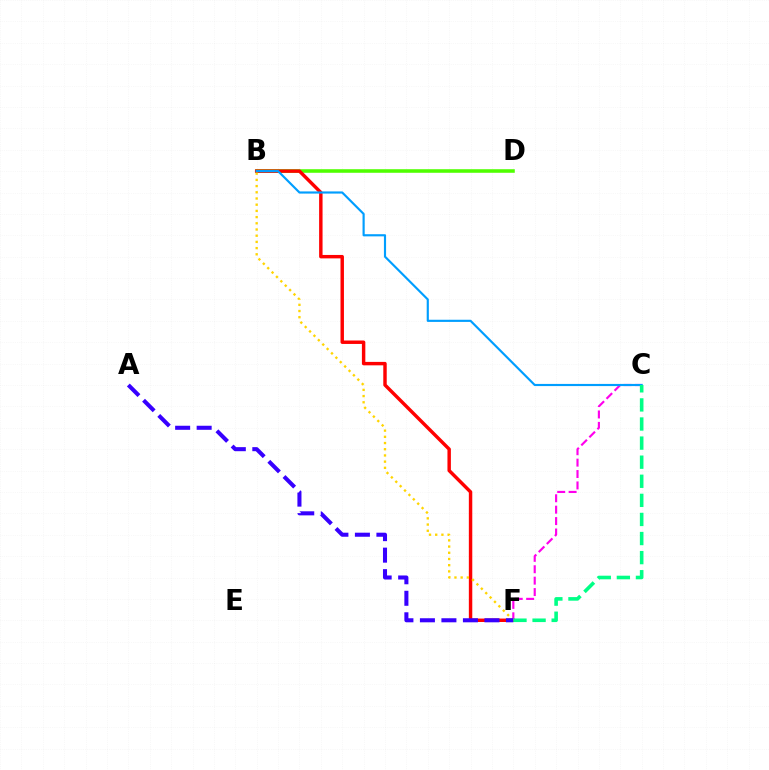{('B', 'D'): [{'color': '#4fff00', 'line_style': 'solid', 'thickness': 2.56}], ('B', 'F'): [{'color': '#ff0000', 'line_style': 'solid', 'thickness': 2.47}, {'color': '#ffd500', 'line_style': 'dotted', 'thickness': 1.69}], ('C', 'F'): [{'color': '#ff00ed', 'line_style': 'dashed', 'thickness': 1.55}, {'color': '#00ff86', 'line_style': 'dashed', 'thickness': 2.59}], ('A', 'F'): [{'color': '#3700ff', 'line_style': 'dashed', 'thickness': 2.92}], ('B', 'C'): [{'color': '#009eff', 'line_style': 'solid', 'thickness': 1.55}]}